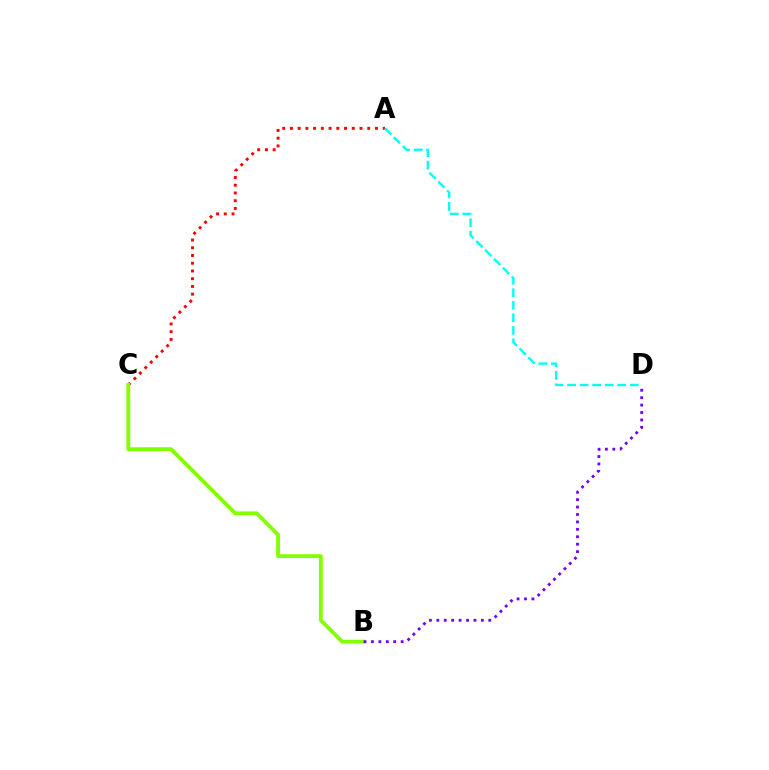{('A', 'C'): [{'color': '#ff0000', 'line_style': 'dotted', 'thickness': 2.1}], ('A', 'D'): [{'color': '#00fff6', 'line_style': 'dashed', 'thickness': 1.7}], ('B', 'C'): [{'color': '#84ff00', 'line_style': 'solid', 'thickness': 2.76}], ('B', 'D'): [{'color': '#7200ff', 'line_style': 'dotted', 'thickness': 2.02}]}